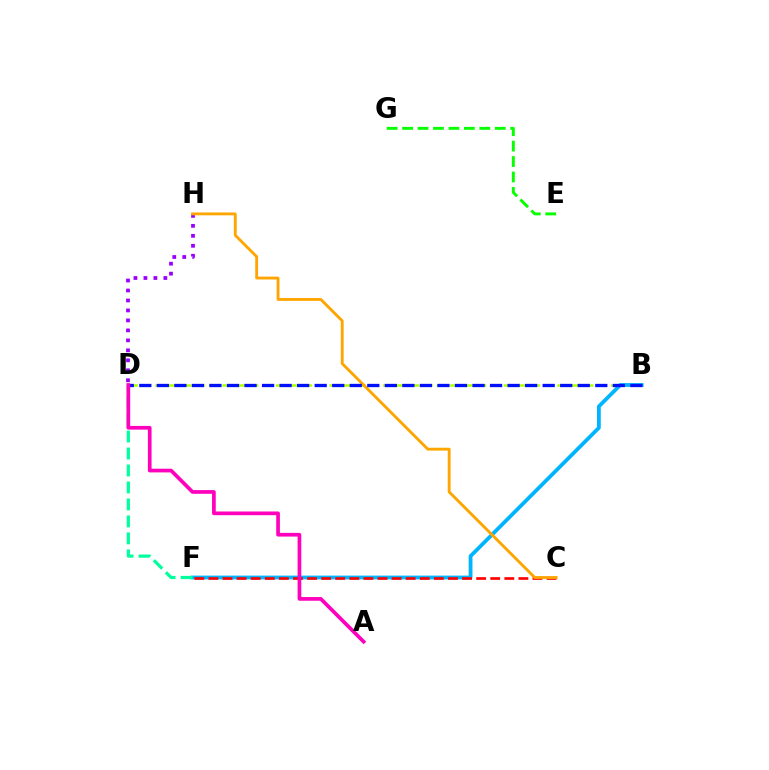{('D', 'H'): [{'color': '#9b00ff', 'line_style': 'dotted', 'thickness': 2.71}], ('E', 'G'): [{'color': '#08ff00', 'line_style': 'dashed', 'thickness': 2.1}], ('B', 'D'): [{'color': '#b3ff00', 'line_style': 'dashed', 'thickness': 1.82}, {'color': '#0010ff', 'line_style': 'dashed', 'thickness': 2.38}], ('B', 'F'): [{'color': '#00b5ff', 'line_style': 'solid', 'thickness': 2.73}], ('C', 'F'): [{'color': '#ff0000', 'line_style': 'dashed', 'thickness': 1.91}], ('D', 'F'): [{'color': '#00ff9d', 'line_style': 'dashed', 'thickness': 2.31}], ('C', 'H'): [{'color': '#ffa500', 'line_style': 'solid', 'thickness': 2.06}], ('A', 'D'): [{'color': '#ff00bd', 'line_style': 'solid', 'thickness': 2.66}]}